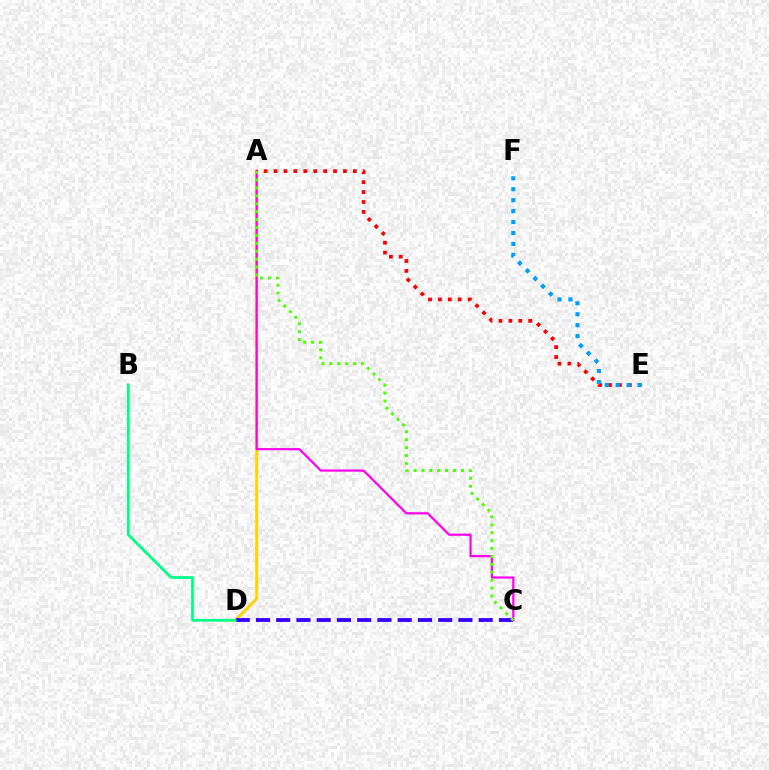{('A', 'D'): [{'color': '#ffd500', 'line_style': 'solid', 'thickness': 2.11}], ('C', 'D'): [{'color': '#3700ff', 'line_style': 'dashed', 'thickness': 2.75}], ('A', 'E'): [{'color': '#ff0000', 'line_style': 'dotted', 'thickness': 2.69}], ('E', 'F'): [{'color': '#009eff', 'line_style': 'dotted', 'thickness': 2.97}], ('A', 'C'): [{'color': '#ff00ed', 'line_style': 'solid', 'thickness': 1.58}, {'color': '#4fff00', 'line_style': 'dotted', 'thickness': 2.15}], ('B', 'D'): [{'color': '#00ff86', 'line_style': 'solid', 'thickness': 1.95}]}